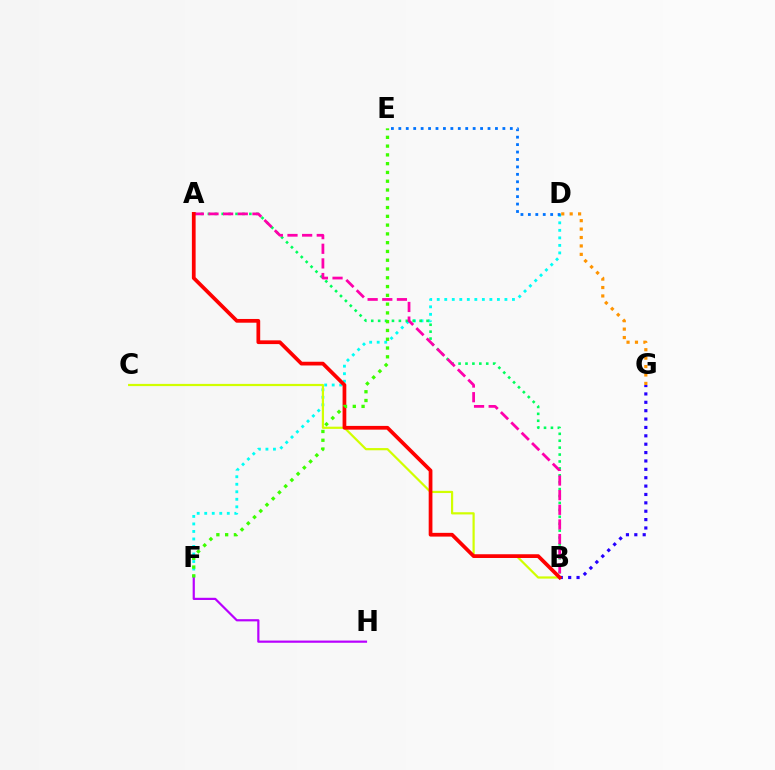{('D', 'F'): [{'color': '#00fff6', 'line_style': 'dotted', 'thickness': 2.04}], ('D', 'E'): [{'color': '#0074ff', 'line_style': 'dotted', 'thickness': 2.02}], ('D', 'G'): [{'color': '#ff9400', 'line_style': 'dotted', 'thickness': 2.29}], ('A', 'B'): [{'color': '#00ff5c', 'line_style': 'dotted', 'thickness': 1.88}, {'color': '#ff00ac', 'line_style': 'dashed', 'thickness': 1.99}, {'color': '#ff0000', 'line_style': 'solid', 'thickness': 2.69}], ('B', 'C'): [{'color': '#d1ff00', 'line_style': 'solid', 'thickness': 1.59}], ('B', 'G'): [{'color': '#2500ff', 'line_style': 'dotted', 'thickness': 2.28}], ('F', 'H'): [{'color': '#b900ff', 'line_style': 'solid', 'thickness': 1.58}], ('E', 'F'): [{'color': '#3dff00', 'line_style': 'dotted', 'thickness': 2.39}]}